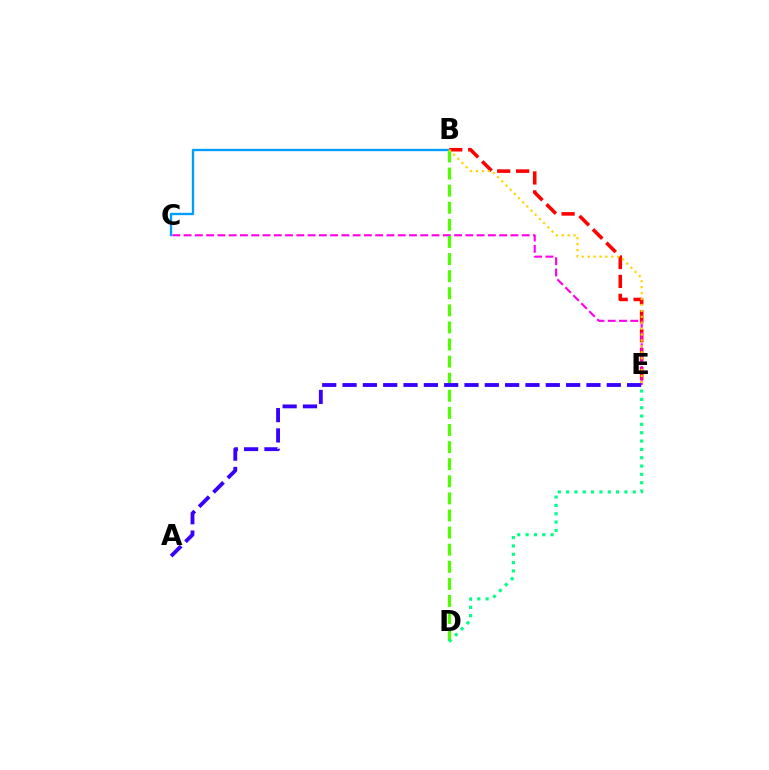{('B', 'C'): [{'color': '#009eff', 'line_style': 'solid', 'thickness': 1.68}], ('B', 'E'): [{'color': '#ff0000', 'line_style': 'dashed', 'thickness': 2.57}, {'color': '#ffd500', 'line_style': 'dotted', 'thickness': 1.61}], ('C', 'E'): [{'color': '#ff00ed', 'line_style': 'dashed', 'thickness': 1.53}], ('B', 'D'): [{'color': '#4fff00', 'line_style': 'dashed', 'thickness': 2.32}], ('A', 'E'): [{'color': '#3700ff', 'line_style': 'dashed', 'thickness': 2.76}], ('D', 'E'): [{'color': '#00ff86', 'line_style': 'dotted', 'thickness': 2.26}]}